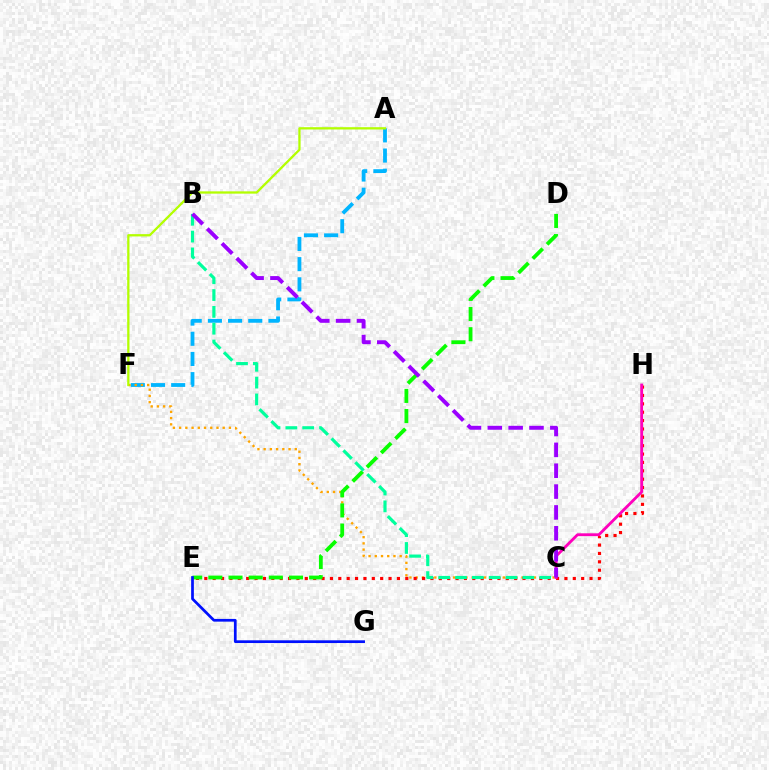{('A', 'F'): [{'color': '#00b5ff', 'line_style': 'dashed', 'thickness': 2.74}, {'color': '#b3ff00', 'line_style': 'solid', 'thickness': 1.65}], ('C', 'F'): [{'color': '#ffa500', 'line_style': 'dotted', 'thickness': 1.69}], ('E', 'H'): [{'color': '#ff0000', 'line_style': 'dotted', 'thickness': 2.28}], ('C', 'H'): [{'color': '#ff00bd', 'line_style': 'solid', 'thickness': 2.04}], ('D', 'E'): [{'color': '#08ff00', 'line_style': 'dashed', 'thickness': 2.74}], ('E', 'G'): [{'color': '#0010ff', 'line_style': 'solid', 'thickness': 1.96}], ('B', 'C'): [{'color': '#00ff9d', 'line_style': 'dashed', 'thickness': 2.29}, {'color': '#9b00ff', 'line_style': 'dashed', 'thickness': 2.83}]}